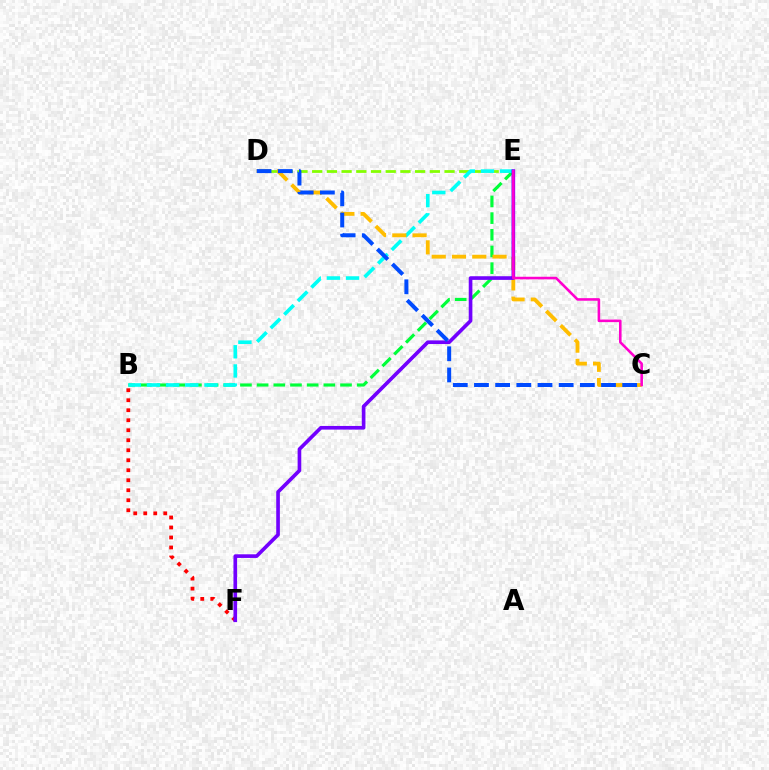{('D', 'E'): [{'color': '#84ff00', 'line_style': 'dashed', 'thickness': 2.0}], ('B', 'F'): [{'color': '#ff0000', 'line_style': 'dotted', 'thickness': 2.72}], ('B', 'E'): [{'color': '#00ff39', 'line_style': 'dashed', 'thickness': 2.27}, {'color': '#00fff6', 'line_style': 'dashed', 'thickness': 2.6}], ('C', 'D'): [{'color': '#ffbd00', 'line_style': 'dashed', 'thickness': 2.75}, {'color': '#004bff', 'line_style': 'dashed', 'thickness': 2.88}], ('E', 'F'): [{'color': '#7200ff', 'line_style': 'solid', 'thickness': 2.63}], ('C', 'E'): [{'color': '#ff00cf', 'line_style': 'solid', 'thickness': 1.86}]}